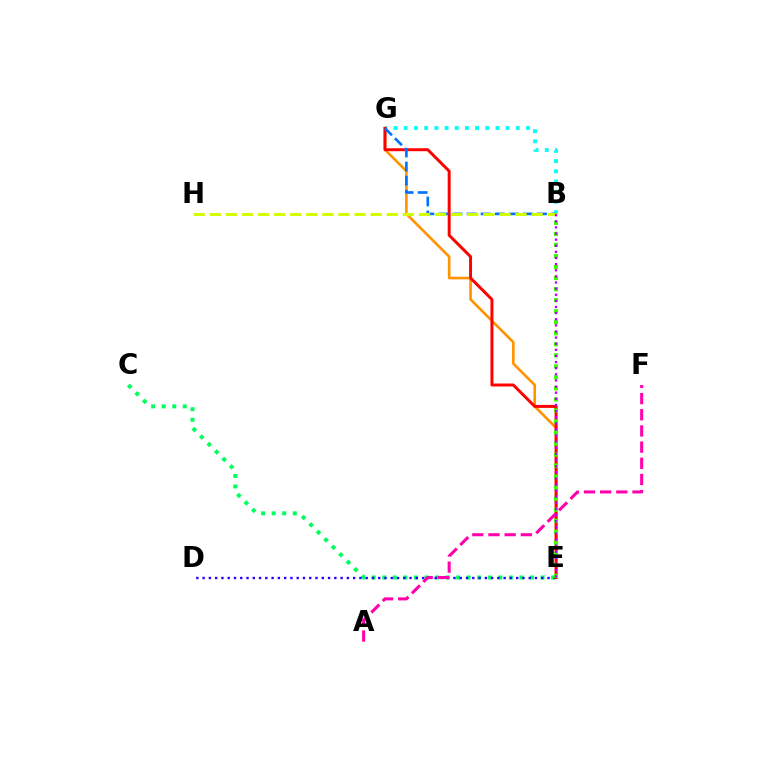{('C', 'E'): [{'color': '#00ff5c', 'line_style': 'dotted', 'thickness': 2.87}], ('D', 'E'): [{'color': '#2500ff', 'line_style': 'dotted', 'thickness': 1.7}], ('B', 'G'): [{'color': '#00fff6', 'line_style': 'dotted', 'thickness': 2.77}, {'color': '#0074ff', 'line_style': 'dashed', 'thickness': 1.91}], ('E', 'G'): [{'color': '#ff9400', 'line_style': 'solid', 'thickness': 1.9}, {'color': '#ff0000', 'line_style': 'solid', 'thickness': 2.13}], ('B', 'E'): [{'color': '#3dff00', 'line_style': 'dotted', 'thickness': 3.0}, {'color': '#b900ff', 'line_style': 'dotted', 'thickness': 1.66}], ('A', 'F'): [{'color': '#ff00ac', 'line_style': 'dashed', 'thickness': 2.2}], ('B', 'H'): [{'color': '#d1ff00', 'line_style': 'dashed', 'thickness': 2.19}]}